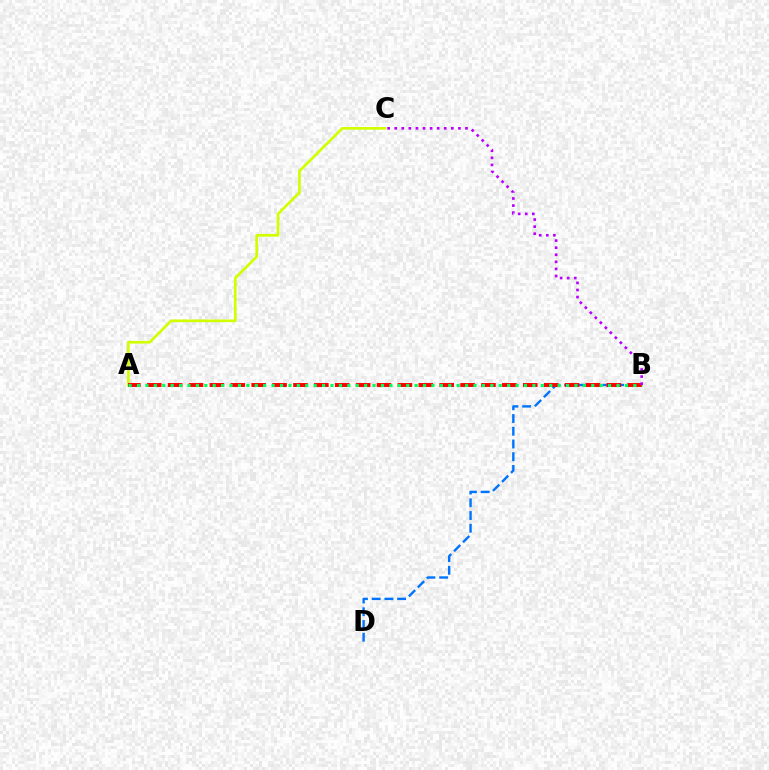{('A', 'C'): [{'color': '#d1ff00', 'line_style': 'solid', 'thickness': 1.93}], ('B', 'D'): [{'color': '#0074ff', 'line_style': 'dashed', 'thickness': 1.73}], ('A', 'B'): [{'color': '#ff0000', 'line_style': 'dashed', 'thickness': 2.84}, {'color': '#00ff5c', 'line_style': 'dotted', 'thickness': 2.29}], ('B', 'C'): [{'color': '#b900ff', 'line_style': 'dotted', 'thickness': 1.92}]}